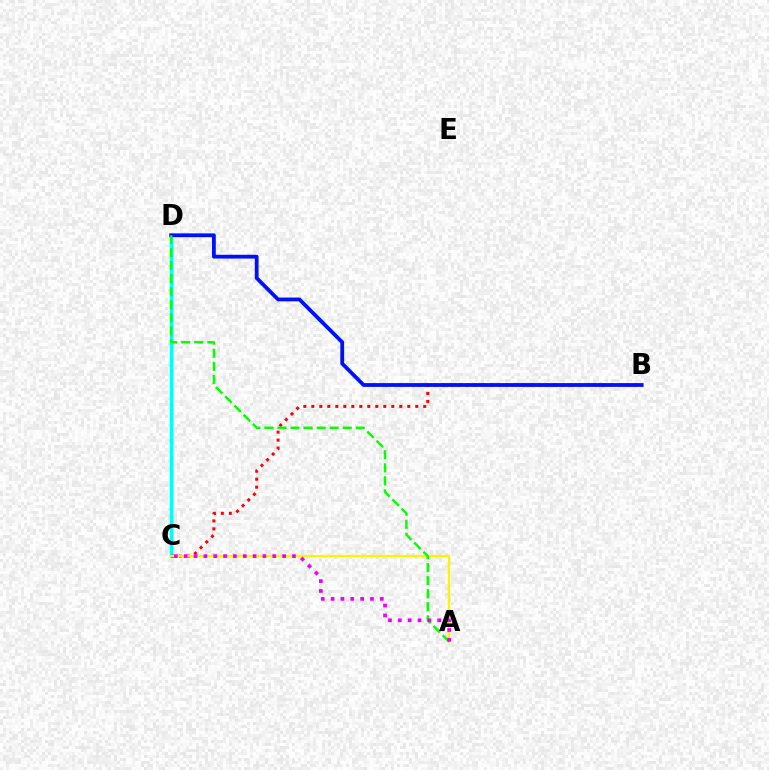{('C', 'D'): [{'color': '#00fff6', 'line_style': 'solid', 'thickness': 2.44}], ('B', 'C'): [{'color': '#ff0000', 'line_style': 'dotted', 'thickness': 2.17}], ('A', 'C'): [{'color': '#fcf500', 'line_style': 'solid', 'thickness': 1.64}, {'color': '#ee00ff', 'line_style': 'dotted', 'thickness': 2.67}], ('B', 'D'): [{'color': '#0010ff', 'line_style': 'solid', 'thickness': 2.73}], ('A', 'D'): [{'color': '#08ff00', 'line_style': 'dashed', 'thickness': 1.77}]}